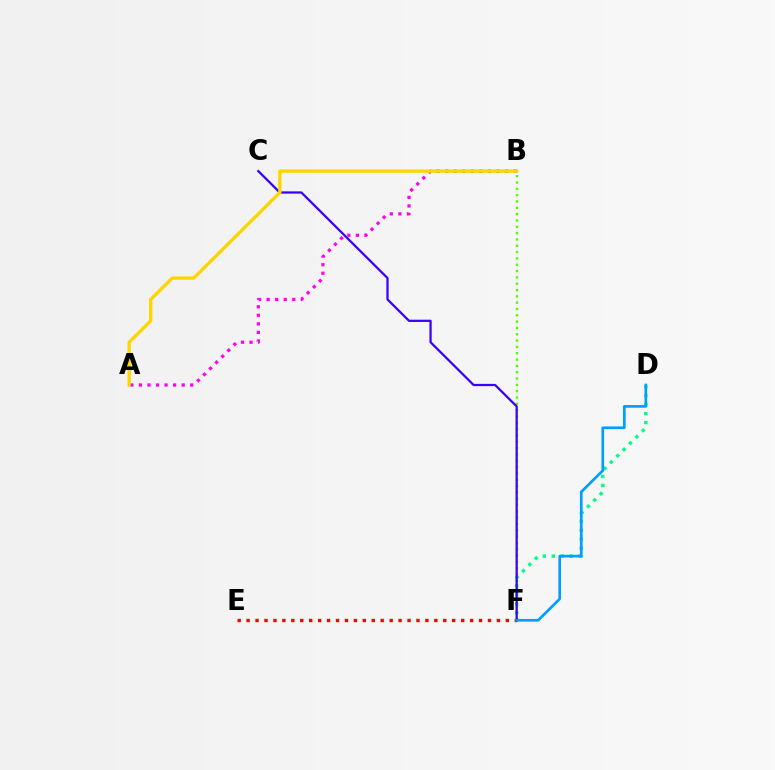{('E', 'F'): [{'color': '#ff0000', 'line_style': 'dotted', 'thickness': 2.43}], ('D', 'F'): [{'color': '#00ff86', 'line_style': 'dotted', 'thickness': 2.44}, {'color': '#009eff', 'line_style': 'solid', 'thickness': 1.93}], ('B', 'F'): [{'color': '#4fff00', 'line_style': 'dotted', 'thickness': 1.72}], ('C', 'F'): [{'color': '#3700ff', 'line_style': 'solid', 'thickness': 1.62}], ('A', 'B'): [{'color': '#ff00ed', 'line_style': 'dotted', 'thickness': 2.32}, {'color': '#ffd500', 'line_style': 'solid', 'thickness': 2.39}]}